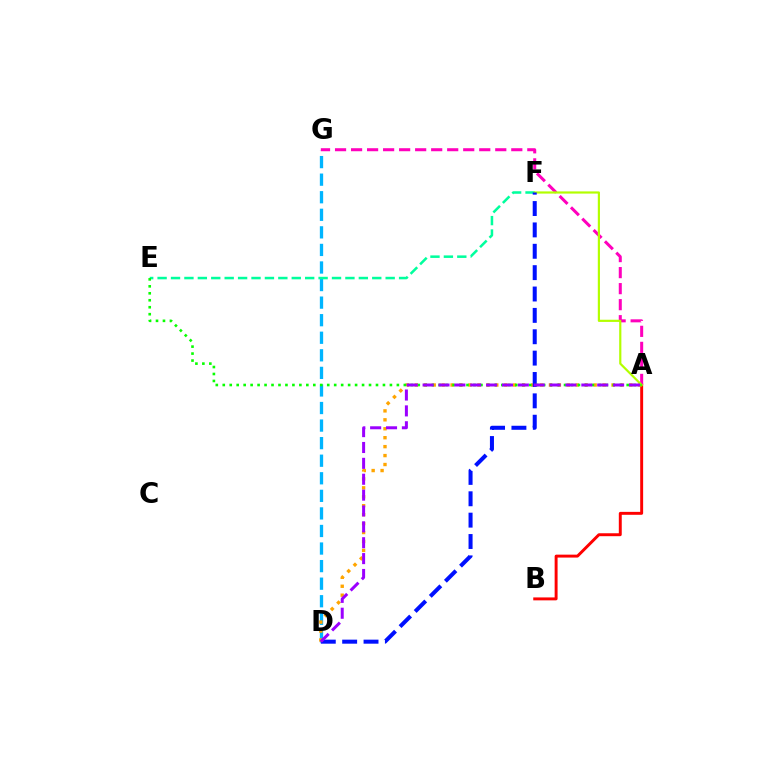{('A', 'B'): [{'color': '#ff0000', 'line_style': 'solid', 'thickness': 2.11}], ('D', 'G'): [{'color': '#00b5ff', 'line_style': 'dashed', 'thickness': 2.39}], ('E', 'F'): [{'color': '#00ff9d', 'line_style': 'dashed', 'thickness': 1.82}], ('A', 'D'): [{'color': '#ffa500', 'line_style': 'dotted', 'thickness': 2.43}, {'color': '#9b00ff', 'line_style': 'dashed', 'thickness': 2.16}], ('A', 'G'): [{'color': '#ff00bd', 'line_style': 'dashed', 'thickness': 2.18}], ('A', 'F'): [{'color': '#b3ff00', 'line_style': 'solid', 'thickness': 1.57}], ('D', 'F'): [{'color': '#0010ff', 'line_style': 'dashed', 'thickness': 2.9}], ('A', 'E'): [{'color': '#08ff00', 'line_style': 'dotted', 'thickness': 1.89}]}